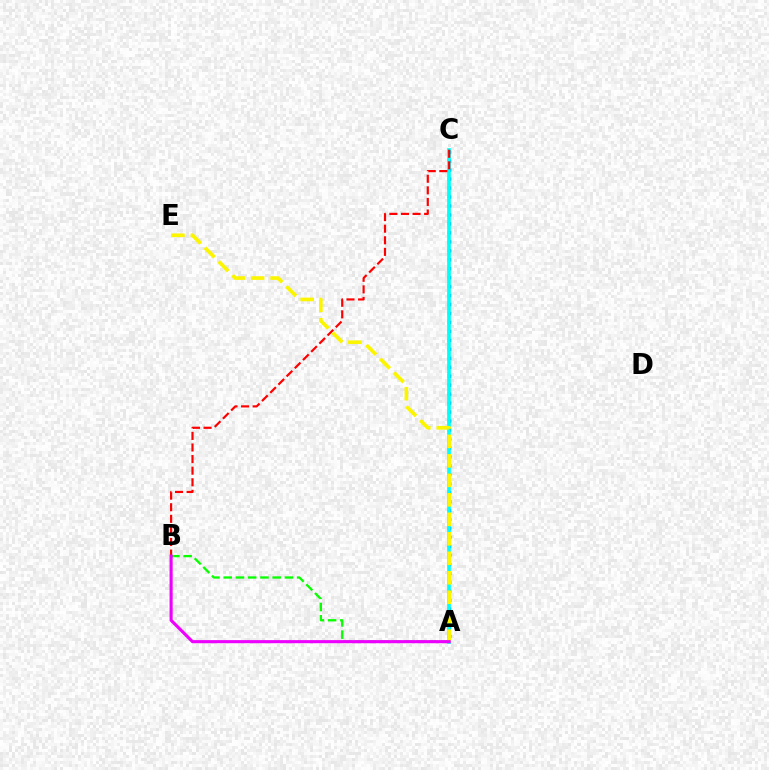{('A', 'B'): [{'color': '#08ff00', 'line_style': 'dashed', 'thickness': 1.66}, {'color': '#ee00ff', 'line_style': 'solid', 'thickness': 2.23}], ('A', 'C'): [{'color': '#0010ff', 'line_style': 'dotted', 'thickness': 2.43}, {'color': '#00fff6', 'line_style': 'solid', 'thickness': 2.65}], ('B', 'C'): [{'color': '#ff0000', 'line_style': 'dashed', 'thickness': 1.57}], ('A', 'E'): [{'color': '#fcf500', 'line_style': 'dashed', 'thickness': 2.65}]}